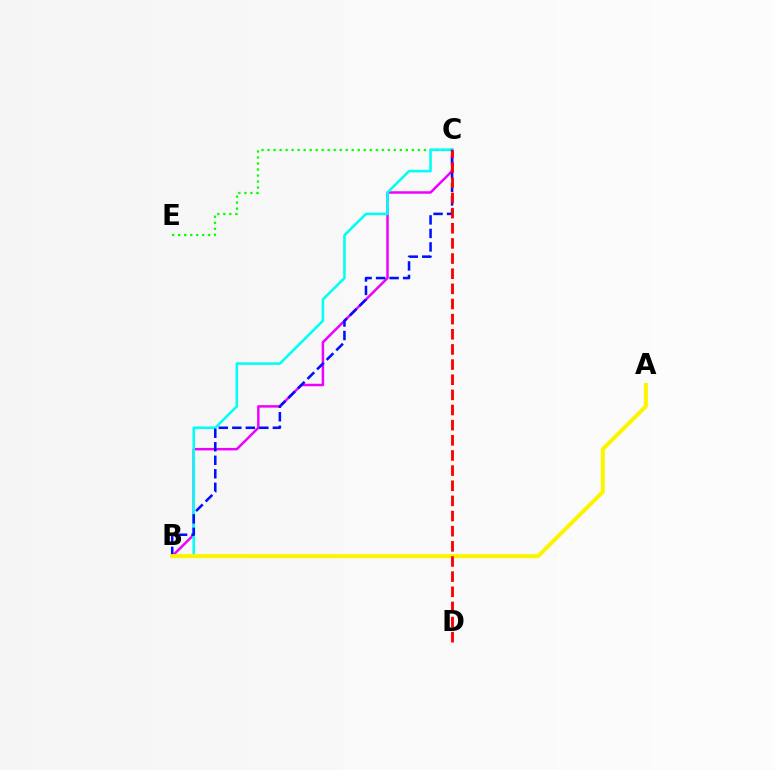{('C', 'E'): [{'color': '#08ff00', 'line_style': 'dotted', 'thickness': 1.63}], ('B', 'C'): [{'color': '#ee00ff', 'line_style': 'solid', 'thickness': 1.79}, {'color': '#00fff6', 'line_style': 'solid', 'thickness': 1.86}, {'color': '#0010ff', 'line_style': 'dashed', 'thickness': 1.84}], ('A', 'B'): [{'color': '#fcf500', 'line_style': 'solid', 'thickness': 2.91}], ('C', 'D'): [{'color': '#ff0000', 'line_style': 'dashed', 'thickness': 2.06}]}